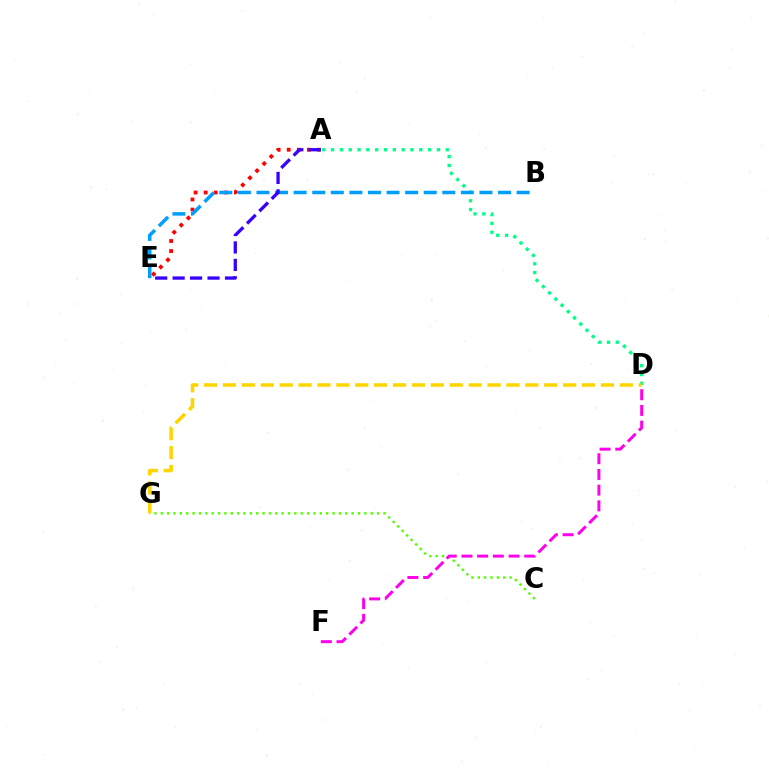{('C', 'G'): [{'color': '#4fff00', 'line_style': 'dotted', 'thickness': 1.73}], ('D', 'F'): [{'color': '#ff00ed', 'line_style': 'dashed', 'thickness': 2.13}], ('A', 'E'): [{'color': '#ff0000', 'line_style': 'dotted', 'thickness': 2.74}, {'color': '#3700ff', 'line_style': 'dashed', 'thickness': 2.37}], ('A', 'D'): [{'color': '#00ff86', 'line_style': 'dotted', 'thickness': 2.4}], ('B', 'E'): [{'color': '#009eff', 'line_style': 'dashed', 'thickness': 2.52}], ('D', 'G'): [{'color': '#ffd500', 'line_style': 'dashed', 'thickness': 2.57}]}